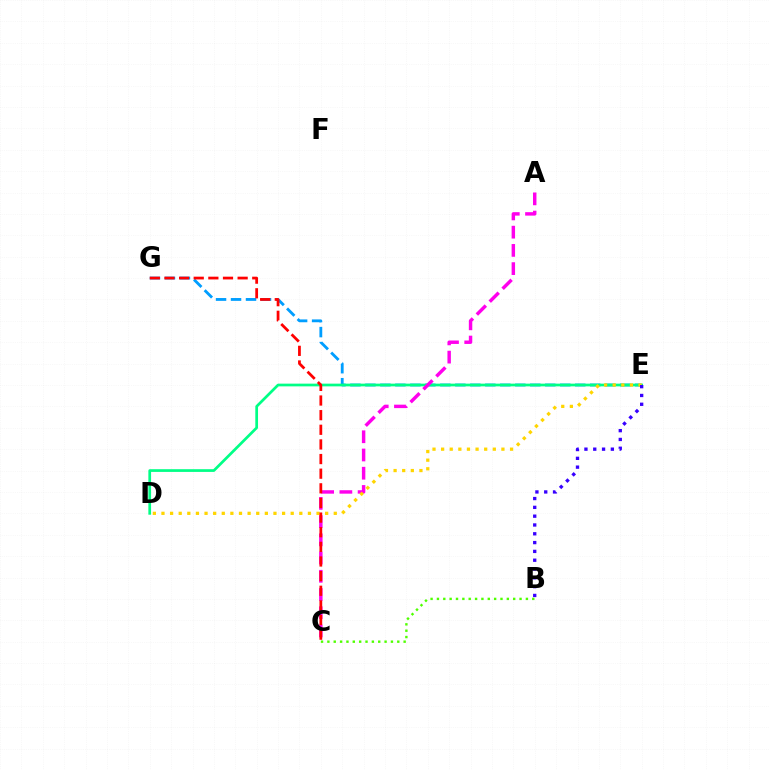{('E', 'G'): [{'color': '#009eff', 'line_style': 'dashed', 'thickness': 2.04}], ('B', 'C'): [{'color': '#4fff00', 'line_style': 'dotted', 'thickness': 1.73}], ('D', 'E'): [{'color': '#00ff86', 'line_style': 'solid', 'thickness': 1.96}, {'color': '#ffd500', 'line_style': 'dotted', 'thickness': 2.34}], ('A', 'C'): [{'color': '#ff00ed', 'line_style': 'dashed', 'thickness': 2.48}], ('C', 'G'): [{'color': '#ff0000', 'line_style': 'dashed', 'thickness': 1.99}], ('B', 'E'): [{'color': '#3700ff', 'line_style': 'dotted', 'thickness': 2.39}]}